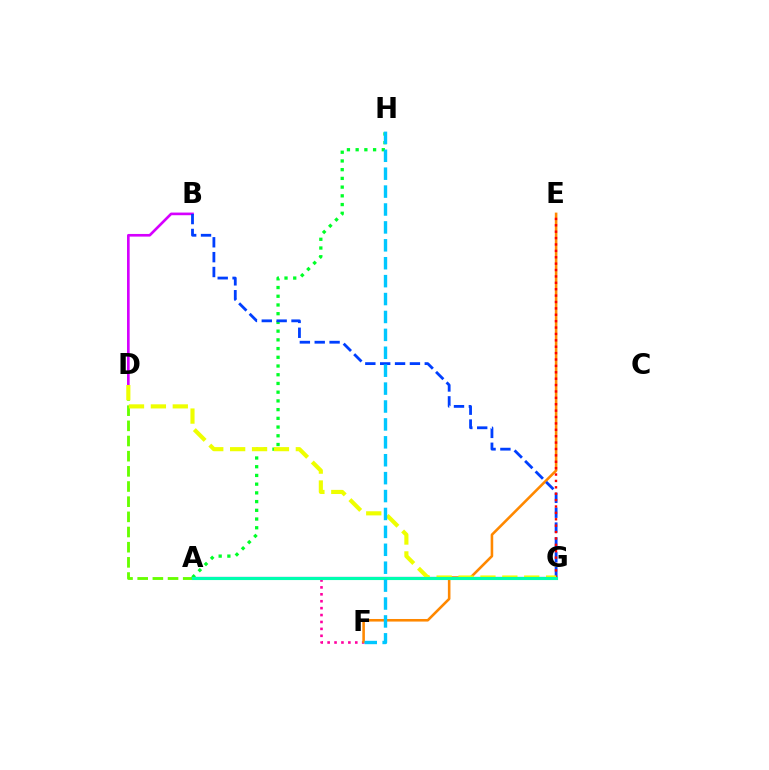{('A', 'D'): [{'color': '#66ff00', 'line_style': 'dashed', 'thickness': 2.06}], ('A', 'G'): [{'color': '#4f00ff', 'line_style': 'solid', 'thickness': 1.56}, {'color': '#00ffaf', 'line_style': 'solid', 'thickness': 2.24}], ('B', 'D'): [{'color': '#d600ff', 'line_style': 'solid', 'thickness': 1.91}], ('A', 'F'): [{'color': '#ff00a0', 'line_style': 'dotted', 'thickness': 1.88}], ('A', 'H'): [{'color': '#00ff27', 'line_style': 'dotted', 'thickness': 2.37}], ('E', 'F'): [{'color': '#ff8800', 'line_style': 'solid', 'thickness': 1.86}], ('B', 'G'): [{'color': '#003fff', 'line_style': 'dashed', 'thickness': 2.02}], ('E', 'G'): [{'color': '#ff0000', 'line_style': 'dotted', 'thickness': 1.74}], ('D', 'G'): [{'color': '#eeff00', 'line_style': 'dashed', 'thickness': 2.98}], ('F', 'H'): [{'color': '#00c7ff', 'line_style': 'dashed', 'thickness': 2.43}]}